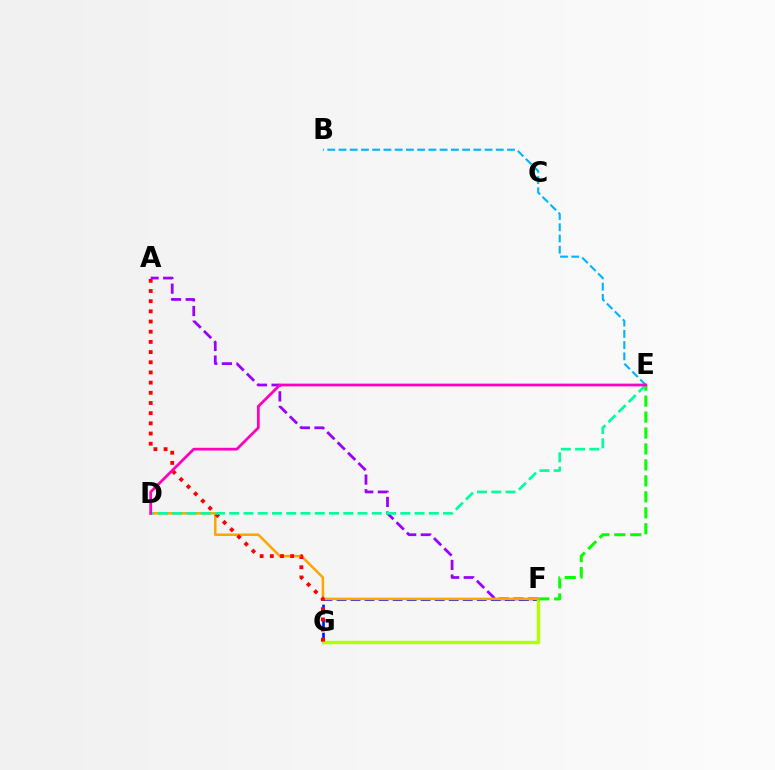{('A', 'F'): [{'color': '#9b00ff', 'line_style': 'dashed', 'thickness': 1.99}], ('F', 'G'): [{'color': '#0010ff', 'line_style': 'dashed', 'thickness': 1.91}, {'color': '#b3ff00', 'line_style': 'solid', 'thickness': 2.47}], ('E', 'F'): [{'color': '#08ff00', 'line_style': 'dashed', 'thickness': 2.17}], ('D', 'F'): [{'color': '#ffa500', 'line_style': 'solid', 'thickness': 1.81}], ('A', 'G'): [{'color': '#ff0000', 'line_style': 'dotted', 'thickness': 2.77}], ('B', 'E'): [{'color': '#00b5ff', 'line_style': 'dashed', 'thickness': 1.53}], ('D', 'E'): [{'color': '#00ff9d', 'line_style': 'dashed', 'thickness': 1.94}, {'color': '#ff00bd', 'line_style': 'solid', 'thickness': 1.99}]}